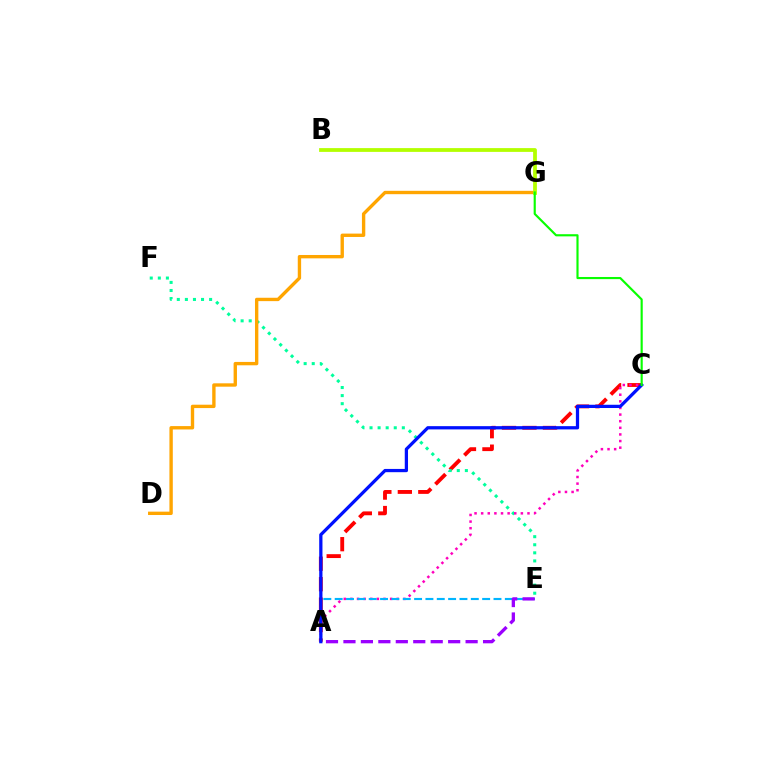{('A', 'C'): [{'color': '#ff0000', 'line_style': 'dashed', 'thickness': 2.78}, {'color': '#ff00bd', 'line_style': 'dotted', 'thickness': 1.8}, {'color': '#0010ff', 'line_style': 'solid', 'thickness': 2.34}], ('E', 'F'): [{'color': '#00ff9d', 'line_style': 'dotted', 'thickness': 2.19}], ('D', 'G'): [{'color': '#ffa500', 'line_style': 'solid', 'thickness': 2.42}], ('A', 'E'): [{'color': '#00b5ff', 'line_style': 'dashed', 'thickness': 1.54}, {'color': '#9b00ff', 'line_style': 'dashed', 'thickness': 2.37}], ('B', 'G'): [{'color': '#b3ff00', 'line_style': 'solid', 'thickness': 2.72}], ('C', 'G'): [{'color': '#08ff00', 'line_style': 'solid', 'thickness': 1.55}]}